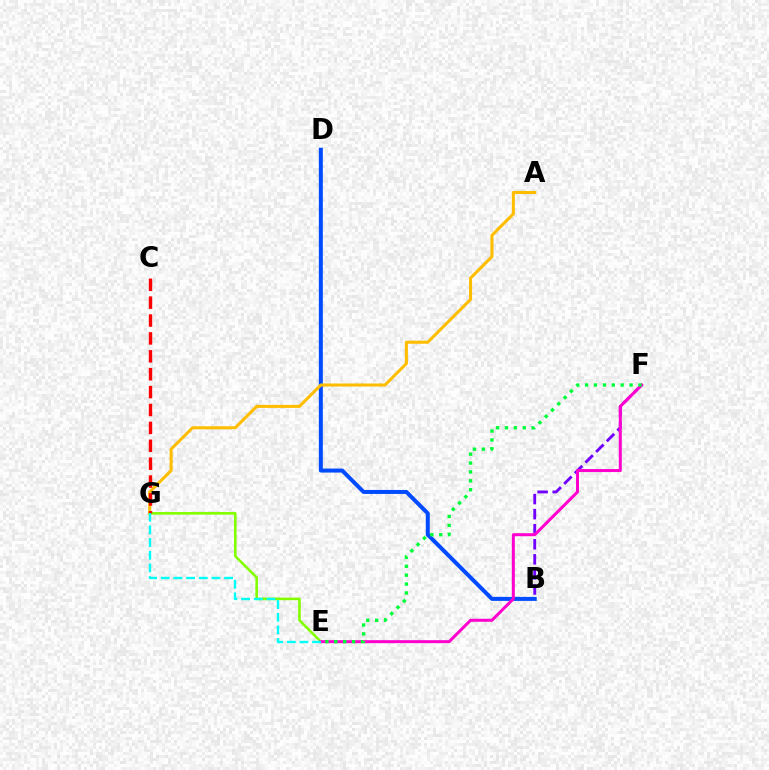{('B', 'D'): [{'color': '#004bff', 'line_style': 'solid', 'thickness': 2.88}], ('E', 'G'): [{'color': '#84ff00', 'line_style': 'solid', 'thickness': 1.88}, {'color': '#00fff6', 'line_style': 'dashed', 'thickness': 1.72}], ('A', 'G'): [{'color': '#ffbd00', 'line_style': 'solid', 'thickness': 2.19}], ('B', 'F'): [{'color': '#7200ff', 'line_style': 'dashed', 'thickness': 2.05}], ('E', 'F'): [{'color': '#ff00cf', 'line_style': 'solid', 'thickness': 2.17}, {'color': '#00ff39', 'line_style': 'dotted', 'thickness': 2.42}], ('C', 'G'): [{'color': '#ff0000', 'line_style': 'dashed', 'thickness': 2.43}]}